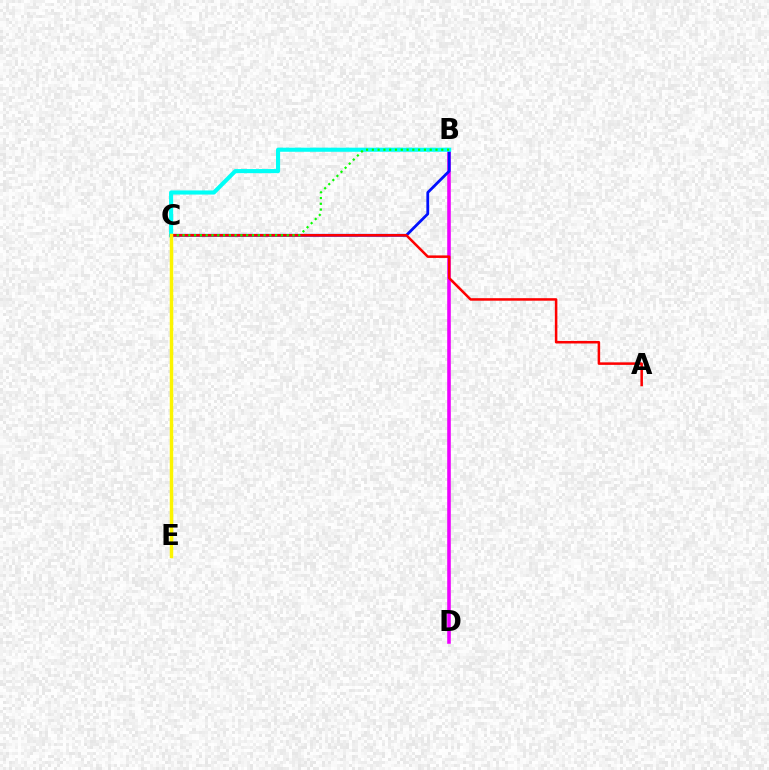{('B', 'D'): [{'color': '#ee00ff', 'line_style': 'solid', 'thickness': 2.58}], ('B', 'C'): [{'color': '#0010ff', 'line_style': 'solid', 'thickness': 2.01}, {'color': '#00fff6', 'line_style': 'solid', 'thickness': 2.96}, {'color': '#08ff00', 'line_style': 'dotted', 'thickness': 1.57}], ('A', 'C'): [{'color': '#ff0000', 'line_style': 'solid', 'thickness': 1.82}], ('C', 'E'): [{'color': '#fcf500', 'line_style': 'solid', 'thickness': 2.5}]}